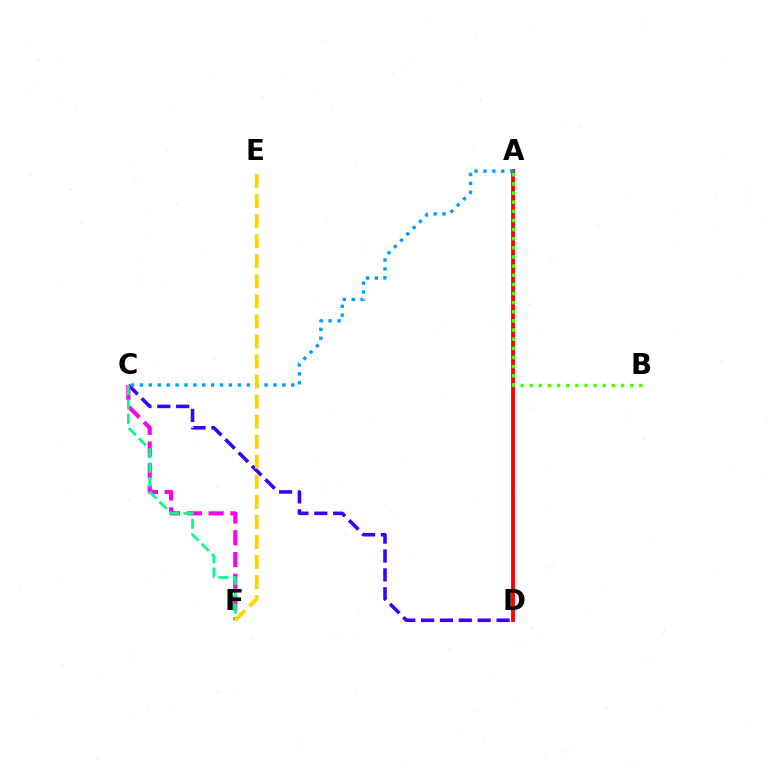{('A', 'D'): [{'color': '#ff0000', 'line_style': 'solid', 'thickness': 2.77}], ('C', 'D'): [{'color': '#3700ff', 'line_style': 'dashed', 'thickness': 2.56}], ('C', 'F'): [{'color': '#ff00ed', 'line_style': 'dashed', 'thickness': 2.96}, {'color': '#00ff86', 'line_style': 'dashed', 'thickness': 1.96}], ('A', 'C'): [{'color': '#009eff', 'line_style': 'dotted', 'thickness': 2.42}], ('A', 'B'): [{'color': '#4fff00', 'line_style': 'dotted', 'thickness': 2.48}], ('E', 'F'): [{'color': '#ffd500', 'line_style': 'dashed', 'thickness': 2.72}]}